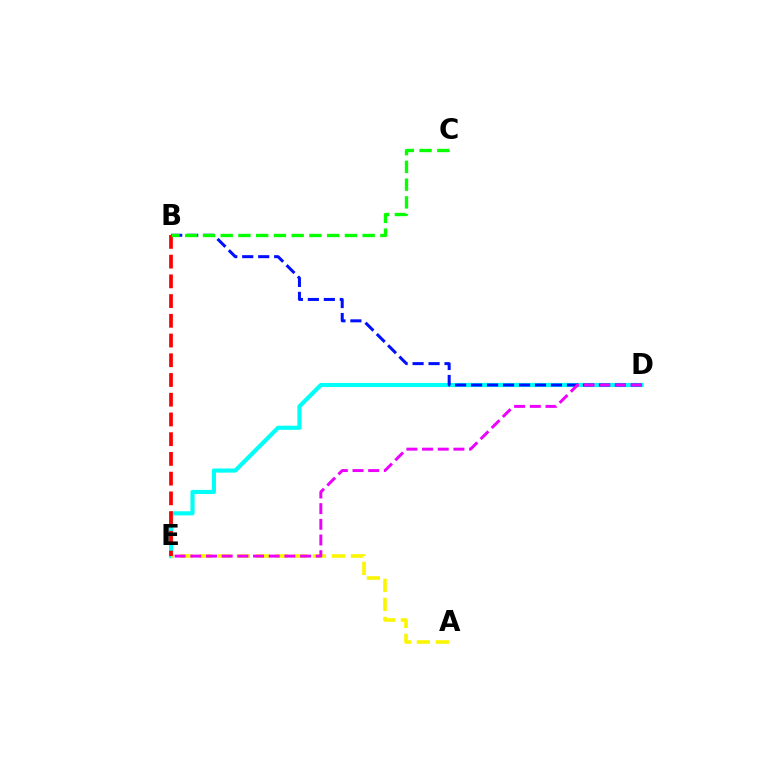{('D', 'E'): [{'color': '#00fff6', 'line_style': 'solid', 'thickness': 2.98}, {'color': '#ee00ff', 'line_style': 'dashed', 'thickness': 2.13}], ('A', 'E'): [{'color': '#fcf500', 'line_style': 'dashed', 'thickness': 2.58}], ('B', 'E'): [{'color': '#ff0000', 'line_style': 'dashed', 'thickness': 2.68}], ('B', 'D'): [{'color': '#0010ff', 'line_style': 'dashed', 'thickness': 2.17}], ('B', 'C'): [{'color': '#08ff00', 'line_style': 'dashed', 'thickness': 2.41}]}